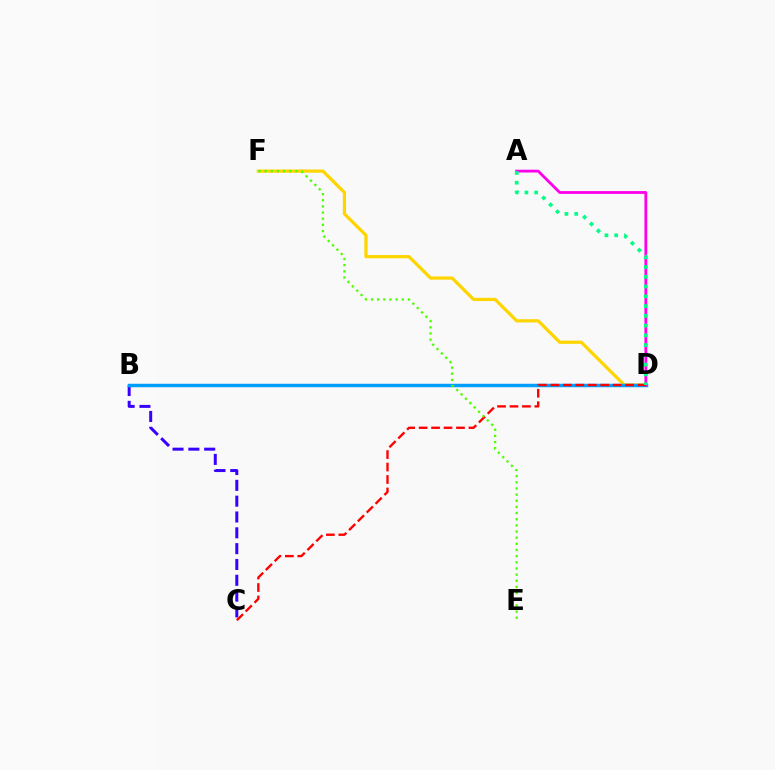{('B', 'C'): [{'color': '#3700ff', 'line_style': 'dashed', 'thickness': 2.15}], ('D', 'F'): [{'color': '#ffd500', 'line_style': 'solid', 'thickness': 2.32}], ('B', 'D'): [{'color': '#009eff', 'line_style': 'solid', 'thickness': 2.5}], ('A', 'D'): [{'color': '#ff00ed', 'line_style': 'solid', 'thickness': 2.03}, {'color': '#00ff86', 'line_style': 'dotted', 'thickness': 2.65}], ('C', 'D'): [{'color': '#ff0000', 'line_style': 'dashed', 'thickness': 1.69}], ('E', 'F'): [{'color': '#4fff00', 'line_style': 'dotted', 'thickness': 1.67}]}